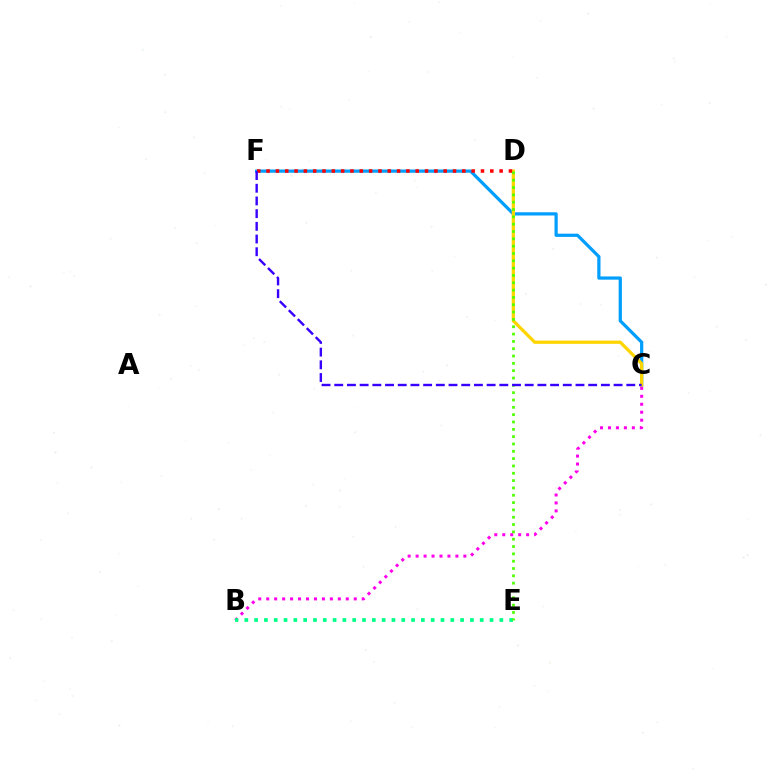{('C', 'F'): [{'color': '#009eff', 'line_style': 'solid', 'thickness': 2.32}, {'color': '#3700ff', 'line_style': 'dashed', 'thickness': 1.72}], ('C', 'D'): [{'color': '#ffd500', 'line_style': 'solid', 'thickness': 2.34}], ('D', 'F'): [{'color': '#ff0000', 'line_style': 'dotted', 'thickness': 2.53}], ('B', 'C'): [{'color': '#ff00ed', 'line_style': 'dotted', 'thickness': 2.16}], ('B', 'E'): [{'color': '#00ff86', 'line_style': 'dotted', 'thickness': 2.67}], ('D', 'E'): [{'color': '#4fff00', 'line_style': 'dotted', 'thickness': 1.99}]}